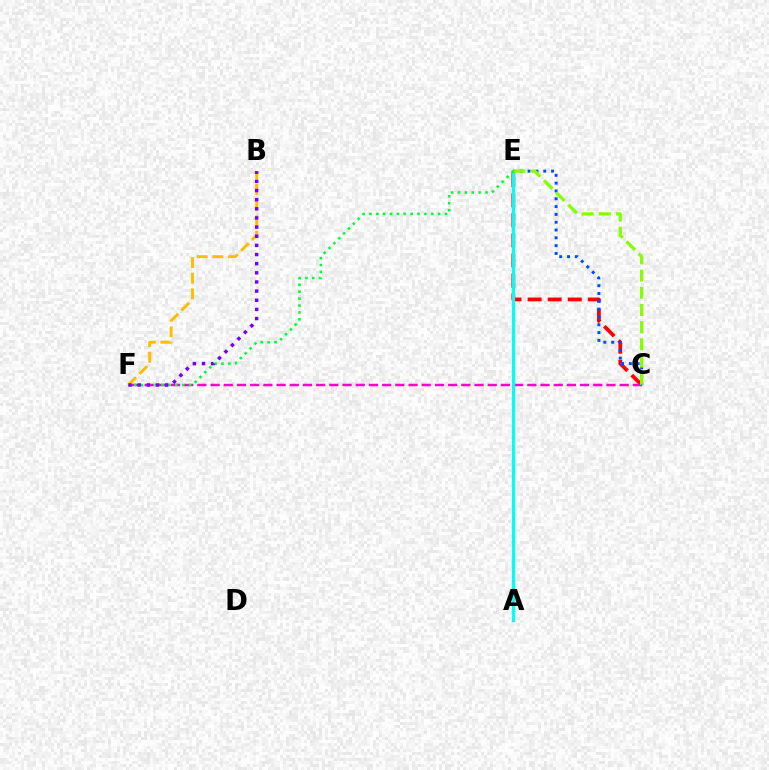{('C', 'E'): [{'color': '#ff0000', 'line_style': 'dashed', 'thickness': 2.73}, {'color': '#004bff', 'line_style': 'dotted', 'thickness': 2.12}, {'color': '#84ff00', 'line_style': 'dashed', 'thickness': 2.34}], ('C', 'F'): [{'color': '#ff00cf', 'line_style': 'dashed', 'thickness': 1.79}], ('A', 'E'): [{'color': '#00fff6', 'line_style': 'solid', 'thickness': 2.32}], ('E', 'F'): [{'color': '#00ff39', 'line_style': 'dotted', 'thickness': 1.87}], ('B', 'F'): [{'color': '#ffbd00', 'line_style': 'dashed', 'thickness': 2.12}, {'color': '#7200ff', 'line_style': 'dotted', 'thickness': 2.48}]}